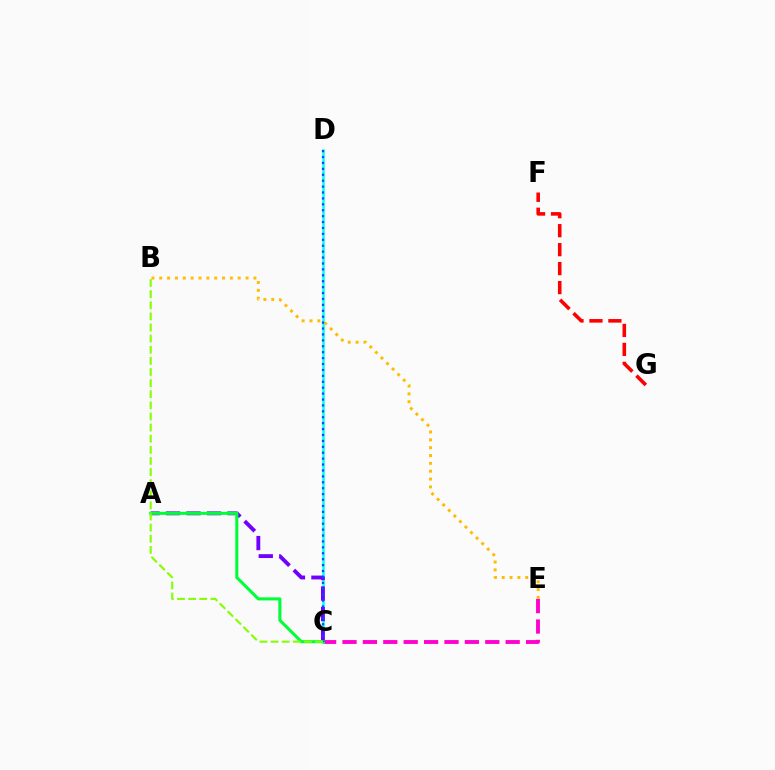{('C', 'E'): [{'color': '#ff00cf', 'line_style': 'dashed', 'thickness': 2.77}], ('F', 'G'): [{'color': '#ff0000', 'line_style': 'dashed', 'thickness': 2.58}], ('C', 'D'): [{'color': '#00fff6', 'line_style': 'solid', 'thickness': 1.81}, {'color': '#004bff', 'line_style': 'dotted', 'thickness': 1.61}], ('B', 'E'): [{'color': '#ffbd00', 'line_style': 'dotted', 'thickness': 2.13}], ('A', 'C'): [{'color': '#7200ff', 'line_style': 'dashed', 'thickness': 2.78}, {'color': '#00ff39', 'line_style': 'solid', 'thickness': 2.21}], ('B', 'C'): [{'color': '#84ff00', 'line_style': 'dashed', 'thickness': 1.51}]}